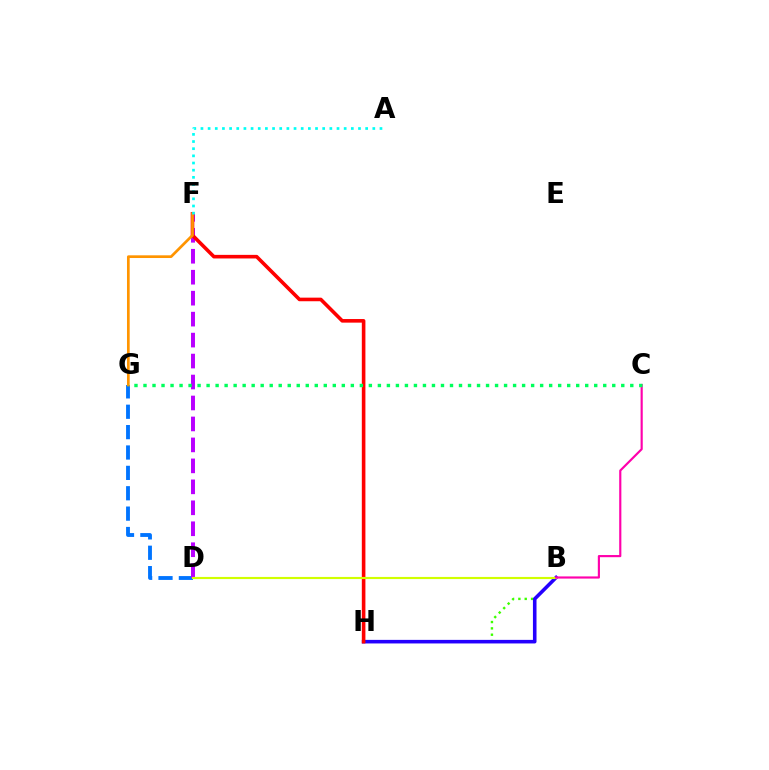{('B', 'H'): [{'color': '#3dff00', 'line_style': 'dotted', 'thickness': 1.72}, {'color': '#2500ff', 'line_style': 'solid', 'thickness': 2.58}], ('D', 'G'): [{'color': '#0074ff', 'line_style': 'dashed', 'thickness': 2.77}], ('D', 'F'): [{'color': '#b900ff', 'line_style': 'dashed', 'thickness': 2.85}], ('F', 'H'): [{'color': '#ff0000', 'line_style': 'solid', 'thickness': 2.59}], ('F', 'G'): [{'color': '#ff9400', 'line_style': 'solid', 'thickness': 1.94}], ('A', 'F'): [{'color': '#00fff6', 'line_style': 'dotted', 'thickness': 1.95}], ('B', 'D'): [{'color': '#d1ff00', 'line_style': 'solid', 'thickness': 1.54}], ('B', 'C'): [{'color': '#ff00ac', 'line_style': 'solid', 'thickness': 1.56}], ('C', 'G'): [{'color': '#00ff5c', 'line_style': 'dotted', 'thickness': 2.45}]}